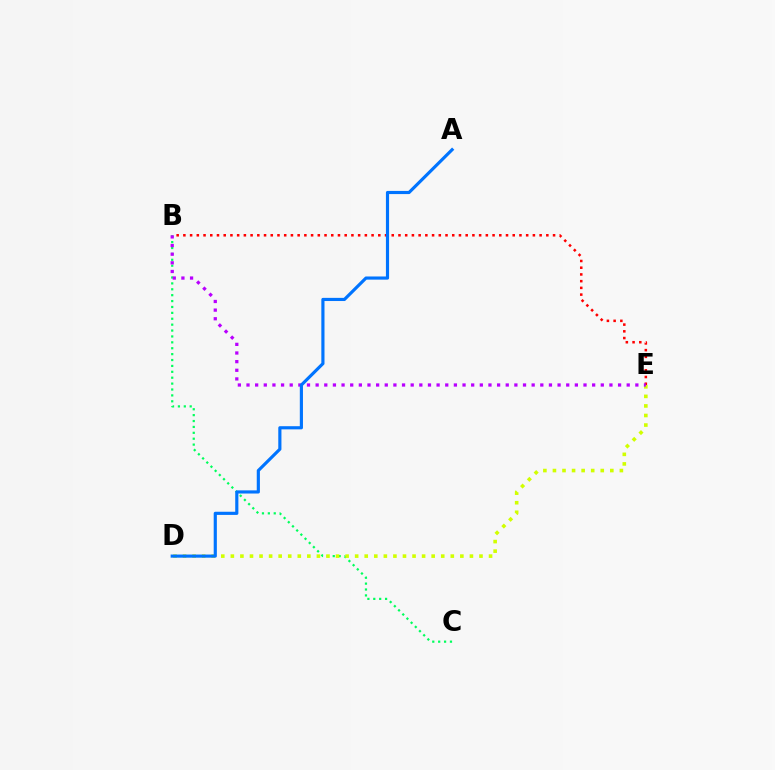{('B', 'C'): [{'color': '#00ff5c', 'line_style': 'dotted', 'thickness': 1.6}], ('D', 'E'): [{'color': '#d1ff00', 'line_style': 'dotted', 'thickness': 2.6}], ('B', 'E'): [{'color': '#ff0000', 'line_style': 'dotted', 'thickness': 1.83}, {'color': '#b900ff', 'line_style': 'dotted', 'thickness': 2.35}], ('A', 'D'): [{'color': '#0074ff', 'line_style': 'solid', 'thickness': 2.27}]}